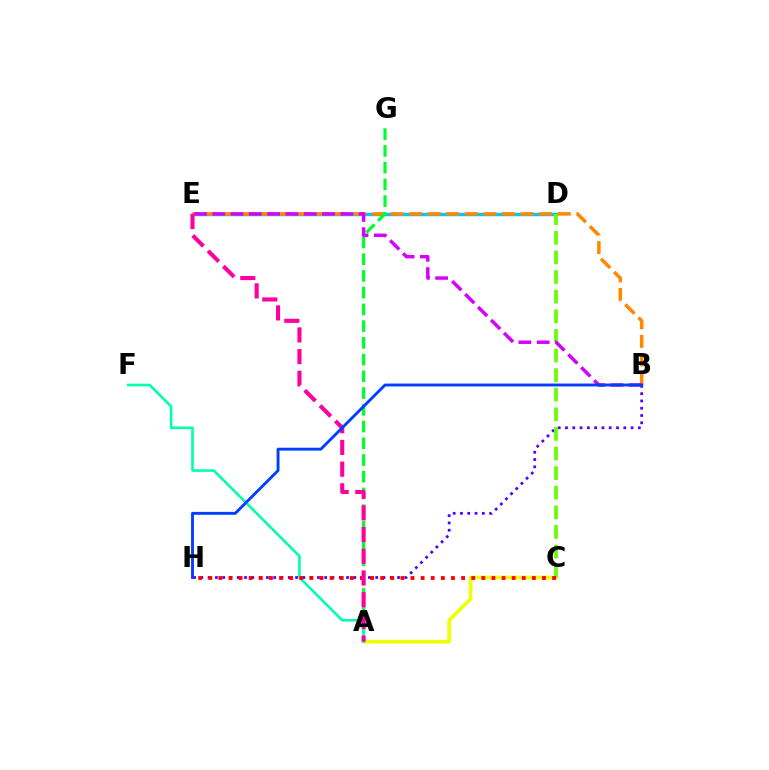{('B', 'H'): [{'color': '#4f00ff', 'line_style': 'dotted', 'thickness': 1.98}, {'color': '#003fff', 'line_style': 'solid', 'thickness': 2.08}], ('A', 'C'): [{'color': '#eeff00', 'line_style': 'solid', 'thickness': 2.59}], ('D', 'E'): [{'color': '#00c7ff', 'line_style': 'solid', 'thickness': 2.47}], ('B', 'E'): [{'color': '#ff8800', 'line_style': 'dashed', 'thickness': 2.52}, {'color': '#d600ff', 'line_style': 'dashed', 'thickness': 2.49}], ('C', 'D'): [{'color': '#66ff00', 'line_style': 'dashed', 'thickness': 2.66}], ('A', 'G'): [{'color': '#00ff27', 'line_style': 'dashed', 'thickness': 2.27}], ('A', 'F'): [{'color': '#00ffaf', 'line_style': 'solid', 'thickness': 1.88}], ('C', 'H'): [{'color': '#ff0000', 'line_style': 'dotted', 'thickness': 2.75}], ('A', 'E'): [{'color': '#ff00a0', 'line_style': 'dashed', 'thickness': 2.95}]}